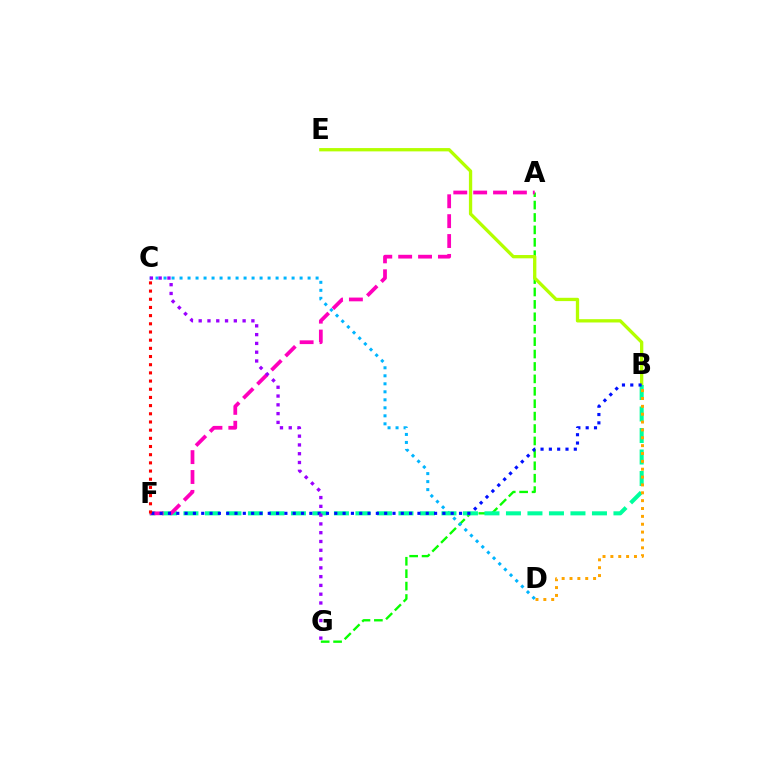{('A', 'G'): [{'color': '#08ff00', 'line_style': 'dashed', 'thickness': 1.69}], ('B', 'E'): [{'color': '#b3ff00', 'line_style': 'solid', 'thickness': 2.38}], ('C', 'D'): [{'color': '#00b5ff', 'line_style': 'dotted', 'thickness': 2.17}], ('B', 'F'): [{'color': '#00ff9d', 'line_style': 'dashed', 'thickness': 2.92}, {'color': '#0010ff', 'line_style': 'dotted', 'thickness': 2.26}], ('A', 'F'): [{'color': '#ff00bd', 'line_style': 'dashed', 'thickness': 2.7}], ('B', 'D'): [{'color': '#ffa500', 'line_style': 'dotted', 'thickness': 2.14}], ('C', 'G'): [{'color': '#9b00ff', 'line_style': 'dotted', 'thickness': 2.39}], ('C', 'F'): [{'color': '#ff0000', 'line_style': 'dotted', 'thickness': 2.22}]}